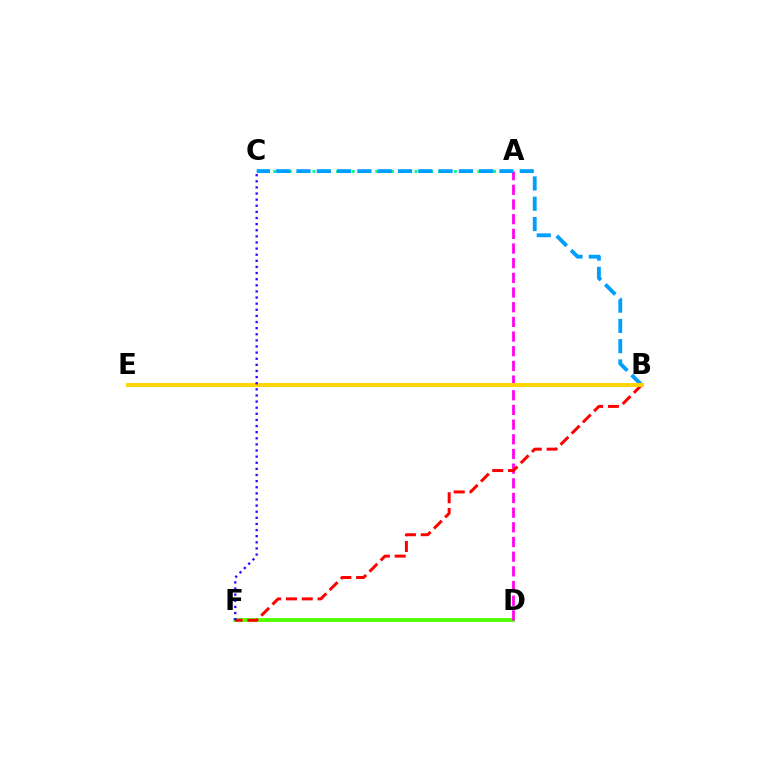{('D', 'F'): [{'color': '#4fff00', 'line_style': 'solid', 'thickness': 2.72}], ('A', 'D'): [{'color': '#ff00ed', 'line_style': 'dashed', 'thickness': 1.99}], ('A', 'C'): [{'color': '#00ff86', 'line_style': 'dotted', 'thickness': 2.13}], ('B', 'F'): [{'color': '#ff0000', 'line_style': 'dashed', 'thickness': 2.15}], ('B', 'C'): [{'color': '#009eff', 'line_style': 'dashed', 'thickness': 2.76}], ('B', 'E'): [{'color': '#ffd500', 'line_style': 'solid', 'thickness': 2.84}], ('C', 'F'): [{'color': '#3700ff', 'line_style': 'dotted', 'thickness': 1.66}]}